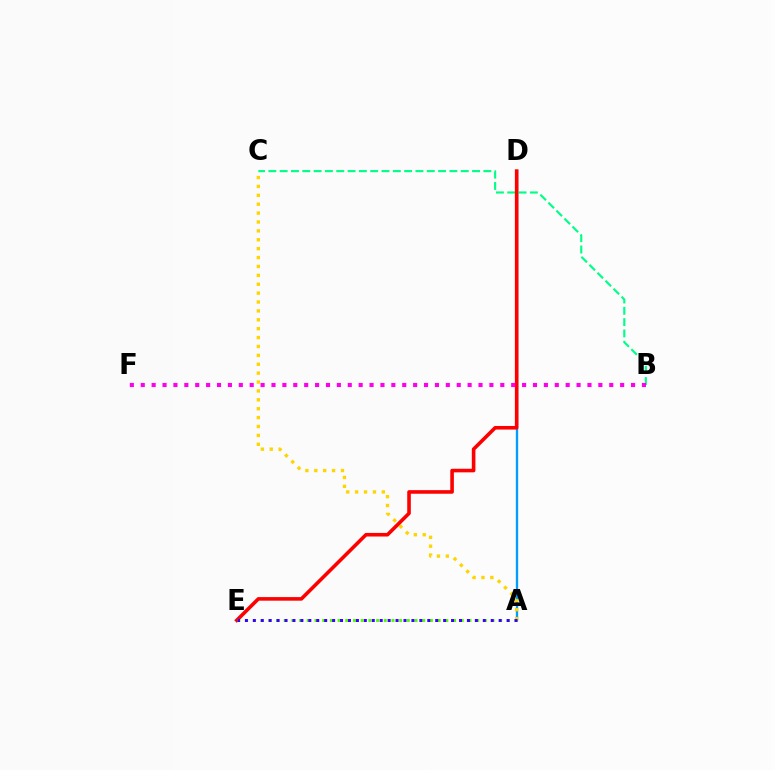{('A', 'D'): [{'color': '#009eff', 'line_style': 'solid', 'thickness': 1.67}], ('B', 'C'): [{'color': '#00ff86', 'line_style': 'dashed', 'thickness': 1.54}], ('A', 'C'): [{'color': '#ffd500', 'line_style': 'dotted', 'thickness': 2.42}], ('D', 'E'): [{'color': '#ff0000', 'line_style': 'solid', 'thickness': 2.59}], ('A', 'E'): [{'color': '#4fff00', 'line_style': 'dotted', 'thickness': 2.09}, {'color': '#3700ff', 'line_style': 'dotted', 'thickness': 2.15}], ('B', 'F'): [{'color': '#ff00ed', 'line_style': 'dotted', 'thickness': 2.96}]}